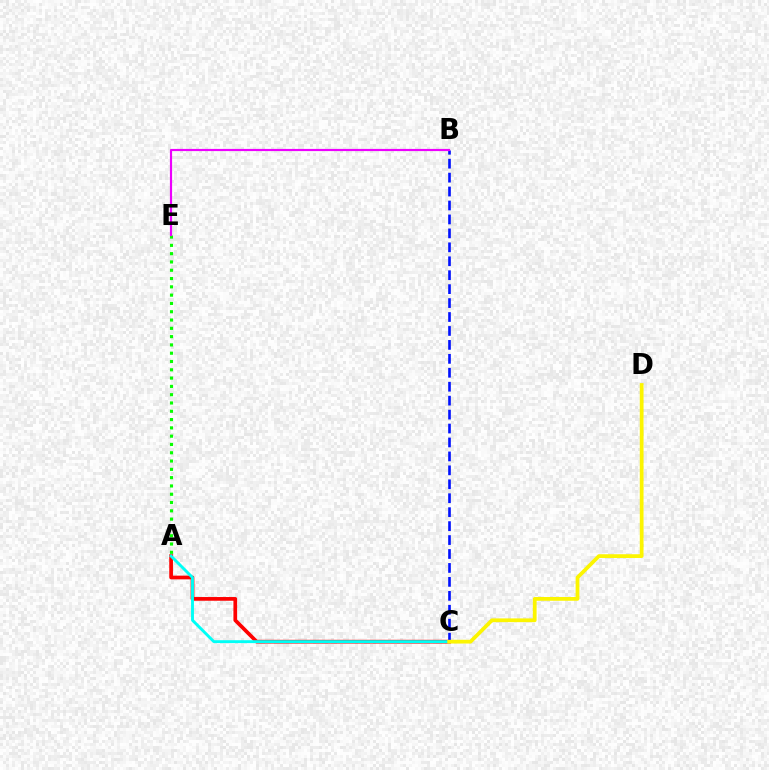{('A', 'C'): [{'color': '#ff0000', 'line_style': 'solid', 'thickness': 2.67}, {'color': '#00fff6', 'line_style': 'solid', 'thickness': 2.09}], ('B', 'C'): [{'color': '#0010ff', 'line_style': 'dashed', 'thickness': 1.89}], ('A', 'E'): [{'color': '#08ff00', 'line_style': 'dotted', 'thickness': 2.25}], ('B', 'E'): [{'color': '#ee00ff', 'line_style': 'solid', 'thickness': 1.57}], ('C', 'D'): [{'color': '#fcf500', 'line_style': 'solid', 'thickness': 2.7}]}